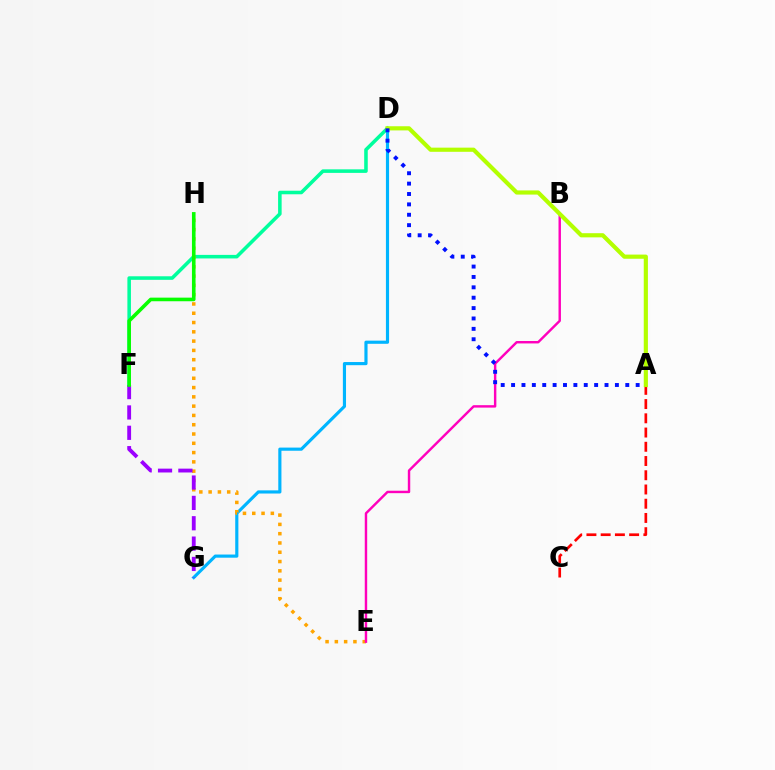{('A', 'C'): [{'color': '#ff0000', 'line_style': 'dashed', 'thickness': 1.93}], ('D', 'G'): [{'color': '#00b5ff', 'line_style': 'solid', 'thickness': 2.27}], ('D', 'F'): [{'color': '#00ff9d', 'line_style': 'solid', 'thickness': 2.56}], ('E', 'H'): [{'color': '#ffa500', 'line_style': 'dotted', 'thickness': 2.52}], ('B', 'E'): [{'color': '#ff00bd', 'line_style': 'solid', 'thickness': 1.75}], ('A', 'D'): [{'color': '#b3ff00', 'line_style': 'solid', 'thickness': 2.99}, {'color': '#0010ff', 'line_style': 'dotted', 'thickness': 2.82}], ('F', 'G'): [{'color': '#9b00ff', 'line_style': 'dashed', 'thickness': 2.76}], ('F', 'H'): [{'color': '#08ff00', 'line_style': 'solid', 'thickness': 2.6}]}